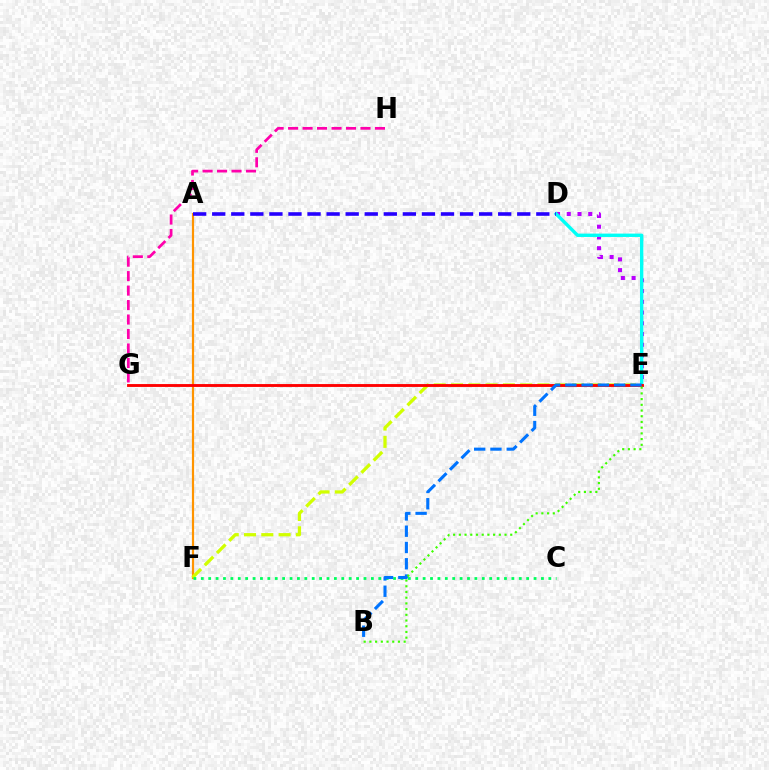{('D', 'E'): [{'color': '#b900ff', 'line_style': 'dotted', 'thickness': 2.92}, {'color': '#00fff6', 'line_style': 'solid', 'thickness': 2.43}], ('G', 'H'): [{'color': '#ff00ac', 'line_style': 'dashed', 'thickness': 1.97}], ('A', 'F'): [{'color': '#ff9400', 'line_style': 'solid', 'thickness': 1.58}], ('E', 'F'): [{'color': '#d1ff00', 'line_style': 'dashed', 'thickness': 2.35}], ('C', 'F'): [{'color': '#00ff5c', 'line_style': 'dotted', 'thickness': 2.01}], ('E', 'G'): [{'color': '#ff0000', 'line_style': 'solid', 'thickness': 2.07}], ('B', 'E'): [{'color': '#0074ff', 'line_style': 'dashed', 'thickness': 2.21}, {'color': '#3dff00', 'line_style': 'dotted', 'thickness': 1.55}], ('A', 'D'): [{'color': '#2500ff', 'line_style': 'dashed', 'thickness': 2.59}]}